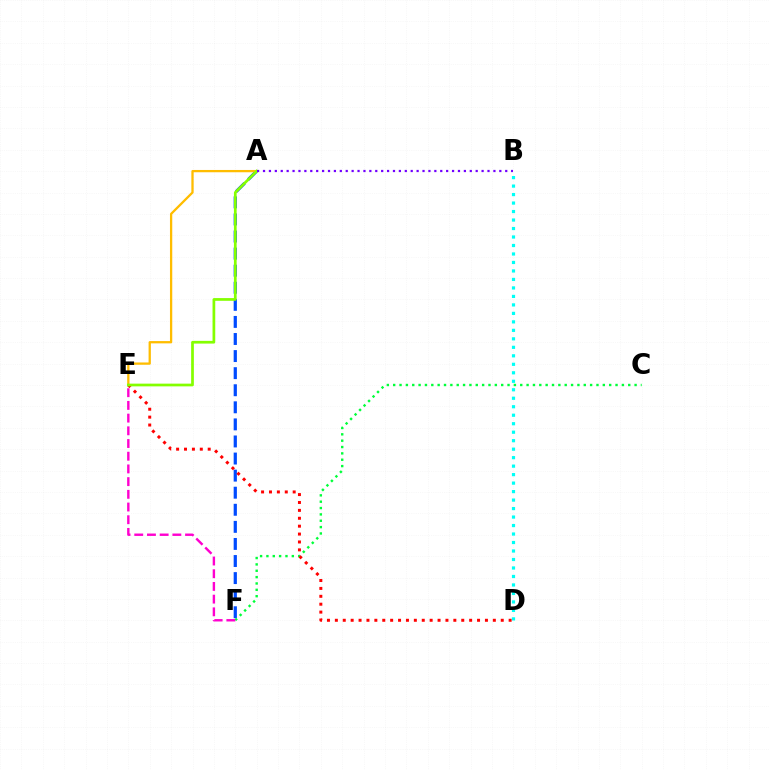{('A', 'F'): [{'color': '#004bff', 'line_style': 'dashed', 'thickness': 2.32}], ('C', 'F'): [{'color': '#00ff39', 'line_style': 'dotted', 'thickness': 1.73}], ('B', 'D'): [{'color': '#00fff6', 'line_style': 'dotted', 'thickness': 2.31}], ('D', 'E'): [{'color': '#ff0000', 'line_style': 'dotted', 'thickness': 2.15}], ('A', 'E'): [{'color': '#ffbd00', 'line_style': 'solid', 'thickness': 1.65}, {'color': '#84ff00', 'line_style': 'solid', 'thickness': 1.96}], ('E', 'F'): [{'color': '#ff00cf', 'line_style': 'dashed', 'thickness': 1.73}], ('A', 'B'): [{'color': '#7200ff', 'line_style': 'dotted', 'thickness': 1.61}]}